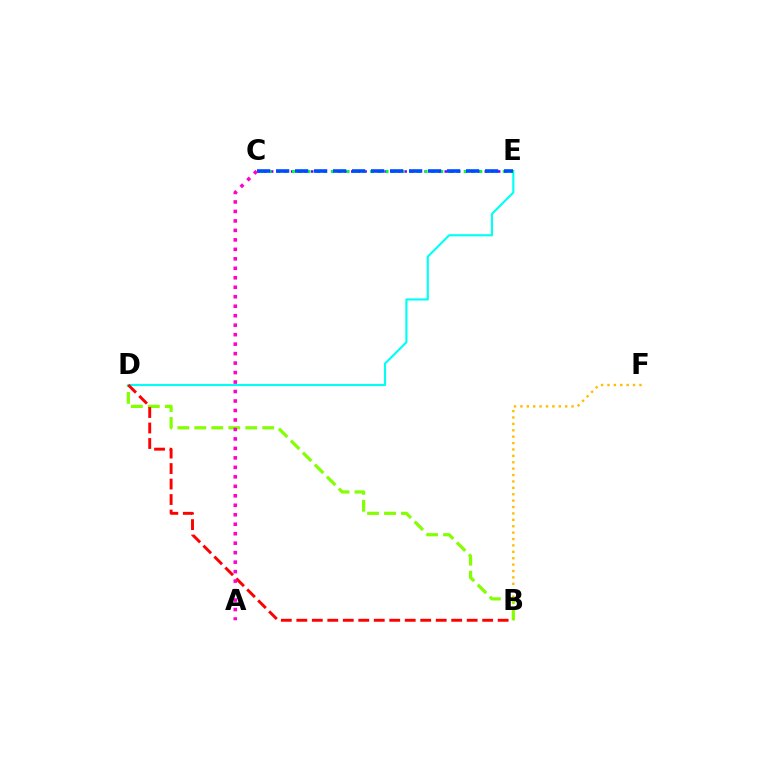{('B', 'F'): [{'color': '#ffbd00', 'line_style': 'dotted', 'thickness': 1.74}], ('C', 'E'): [{'color': '#7200ff', 'line_style': 'dotted', 'thickness': 1.81}, {'color': '#00ff39', 'line_style': 'dotted', 'thickness': 2.12}, {'color': '#004bff', 'line_style': 'dashed', 'thickness': 2.58}], ('B', 'D'): [{'color': '#84ff00', 'line_style': 'dashed', 'thickness': 2.31}, {'color': '#ff0000', 'line_style': 'dashed', 'thickness': 2.1}], ('D', 'E'): [{'color': '#00fff6', 'line_style': 'solid', 'thickness': 1.54}], ('A', 'C'): [{'color': '#ff00cf', 'line_style': 'dotted', 'thickness': 2.58}]}